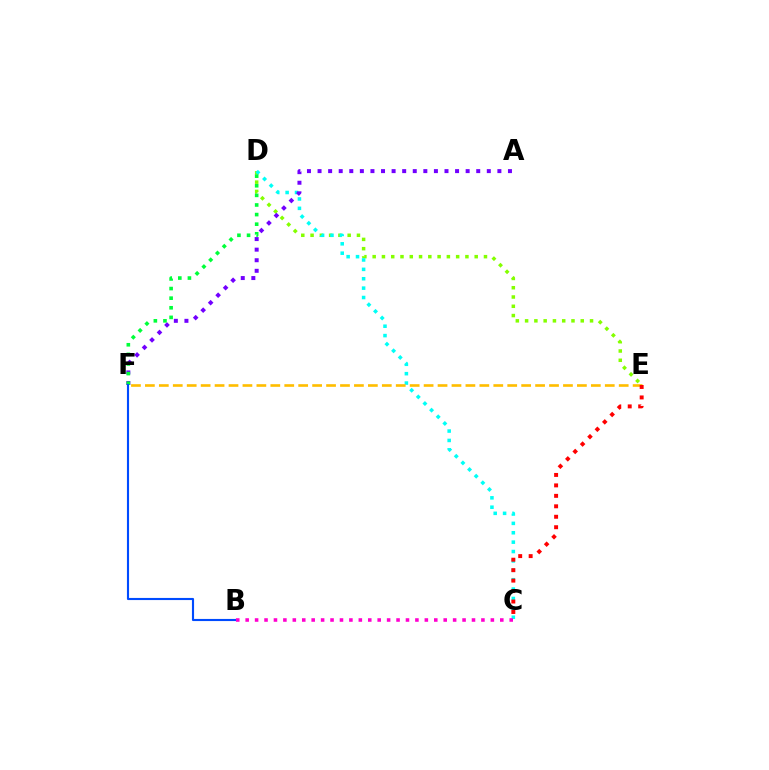{('D', 'E'): [{'color': '#84ff00', 'line_style': 'dotted', 'thickness': 2.52}], ('C', 'D'): [{'color': '#00fff6', 'line_style': 'dotted', 'thickness': 2.55}], ('A', 'F'): [{'color': '#7200ff', 'line_style': 'dotted', 'thickness': 2.87}], ('D', 'F'): [{'color': '#00ff39', 'line_style': 'dotted', 'thickness': 2.61}], ('E', 'F'): [{'color': '#ffbd00', 'line_style': 'dashed', 'thickness': 1.89}], ('B', 'F'): [{'color': '#004bff', 'line_style': 'solid', 'thickness': 1.53}], ('B', 'C'): [{'color': '#ff00cf', 'line_style': 'dotted', 'thickness': 2.56}], ('C', 'E'): [{'color': '#ff0000', 'line_style': 'dotted', 'thickness': 2.84}]}